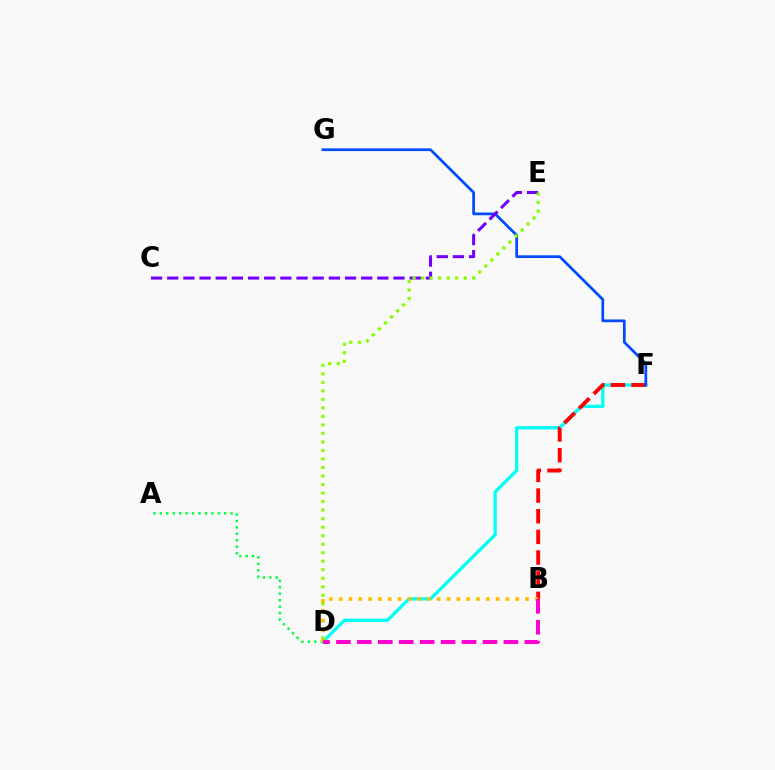{('D', 'F'): [{'color': '#00fff6', 'line_style': 'solid', 'thickness': 2.38}], ('B', 'F'): [{'color': '#ff0000', 'line_style': 'dashed', 'thickness': 2.81}], ('A', 'D'): [{'color': '#00ff39', 'line_style': 'dotted', 'thickness': 1.75}], ('F', 'G'): [{'color': '#004bff', 'line_style': 'solid', 'thickness': 1.97}], ('C', 'E'): [{'color': '#7200ff', 'line_style': 'dashed', 'thickness': 2.2}], ('D', 'E'): [{'color': '#84ff00', 'line_style': 'dotted', 'thickness': 2.31}], ('B', 'D'): [{'color': '#ffbd00', 'line_style': 'dotted', 'thickness': 2.66}, {'color': '#ff00cf', 'line_style': 'dashed', 'thickness': 2.84}]}